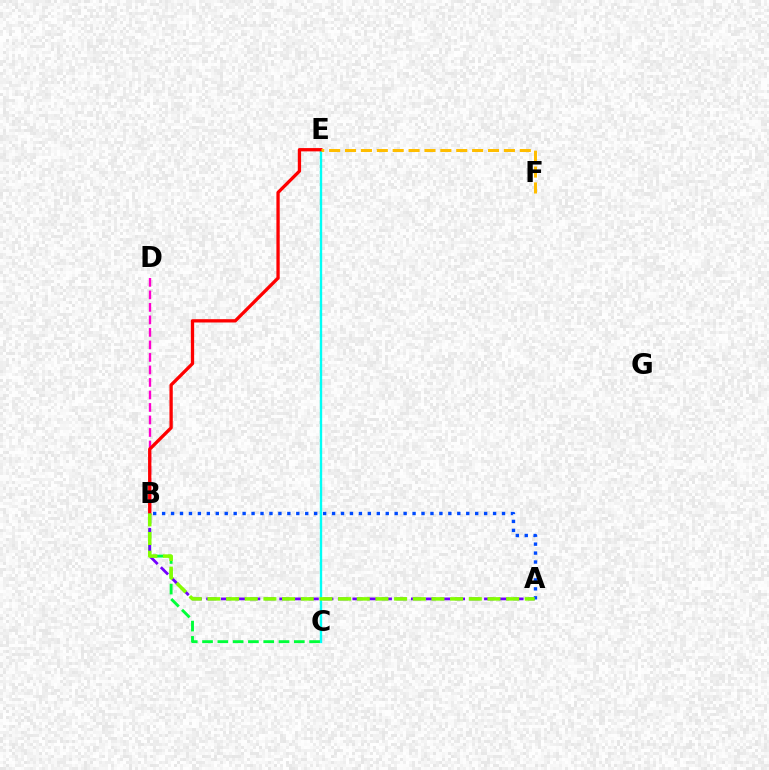{('C', 'E'): [{'color': '#00fff6', 'line_style': 'solid', 'thickness': 1.7}], ('B', 'D'): [{'color': '#ff00cf', 'line_style': 'dashed', 'thickness': 1.7}], ('B', 'C'): [{'color': '#00ff39', 'line_style': 'dashed', 'thickness': 2.08}], ('B', 'E'): [{'color': '#ff0000', 'line_style': 'solid', 'thickness': 2.38}], ('A', 'B'): [{'color': '#7200ff', 'line_style': 'dashed', 'thickness': 1.99}, {'color': '#004bff', 'line_style': 'dotted', 'thickness': 2.43}, {'color': '#84ff00', 'line_style': 'dashed', 'thickness': 2.54}], ('E', 'F'): [{'color': '#ffbd00', 'line_style': 'dashed', 'thickness': 2.16}]}